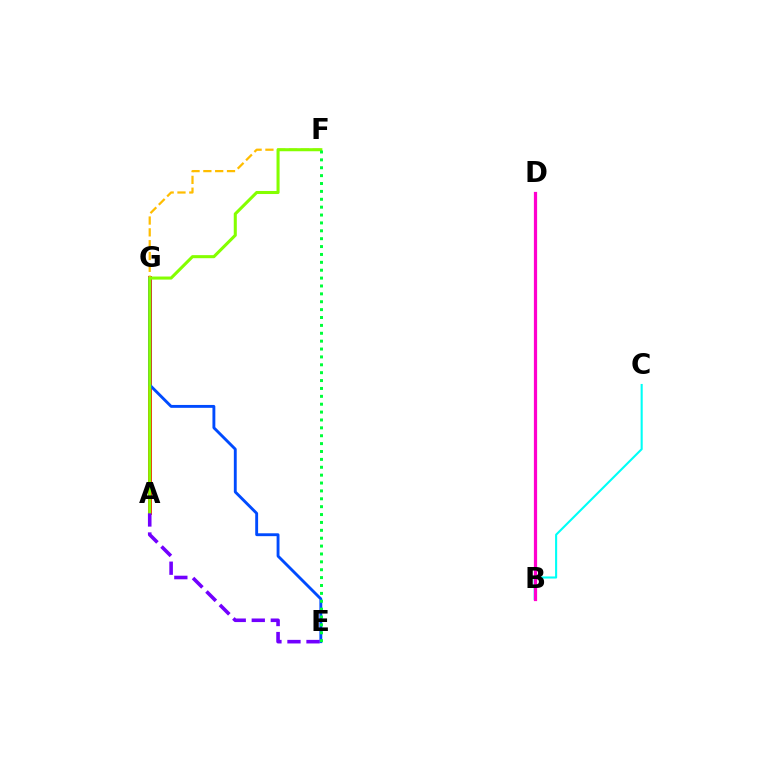{('A', 'G'): [{'color': '#ff0000', 'line_style': 'solid', 'thickness': 2.76}], ('E', 'G'): [{'color': '#004bff', 'line_style': 'solid', 'thickness': 2.07}], ('F', 'G'): [{'color': '#ffbd00', 'line_style': 'dashed', 'thickness': 1.61}], ('A', 'F'): [{'color': '#84ff00', 'line_style': 'solid', 'thickness': 2.2}], ('B', 'C'): [{'color': '#00fff6', 'line_style': 'solid', 'thickness': 1.51}], ('E', 'F'): [{'color': '#00ff39', 'line_style': 'dotted', 'thickness': 2.14}], ('A', 'E'): [{'color': '#7200ff', 'line_style': 'dashed', 'thickness': 2.59}], ('B', 'D'): [{'color': '#ff00cf', 'line_style': 'solid', 'thickness': 2.32}]}